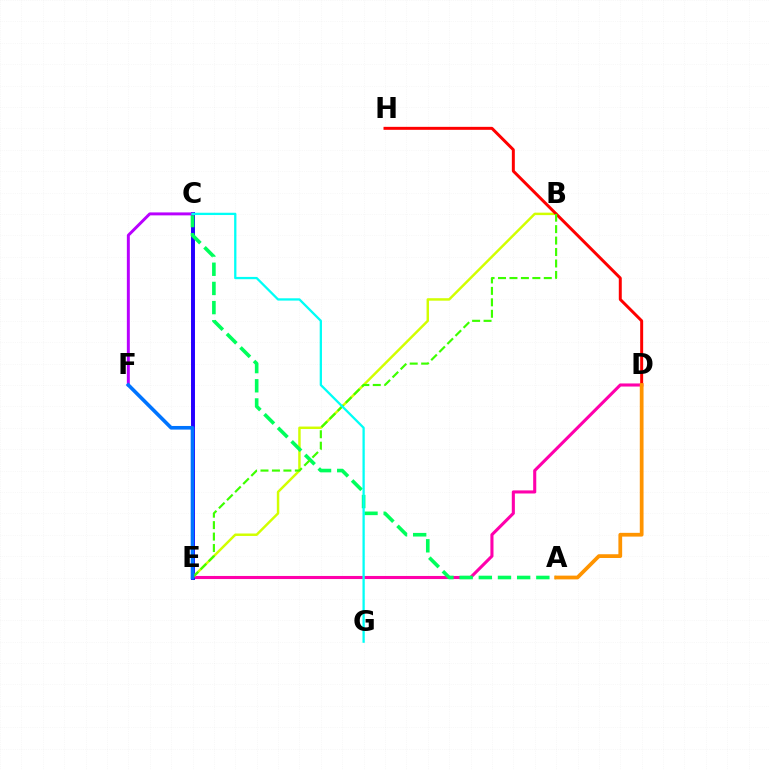{('D', 'E'): [{'color': '#ff00ac', 'line_style': 'solid', 'thickness': 2.22}], ('C', 'E'): [{'color': '#2500ff', 'line_style': 'solid', 'thickness': 2.84}], ('B', 'E'): [{'color': '#d1ff00', 'line_style': 'solid', 'thickness': 1.77}, {'color': '#3dff00', 'line_style': 'dashed', 'thickness': 1.55}], ('A', 'C'): [{'color': '#00ff5c', 'line_style': 'dashed', 'thickness': 2.61}], ('C', 'F'): [{'color': '#b900ff', 'line_style': 'solid', 'thickness': 2.13}], ('D', 'H'): [{'color': '#ff0000', 'line_style': 'solid', 'thickness': 2.14}], ('A', 'D'): [{'color': '#ff9400', 'line_style': 'solid', 'thickness': 2.7}], ('E', 'F'): [{'color': '#0074ff', 'line_style': 'solid', 'thickness': 2.61}], ('C', 'G'): [{'color': '#00fff6', 'line_style': 'solid', 'thickness': 1.65}]}